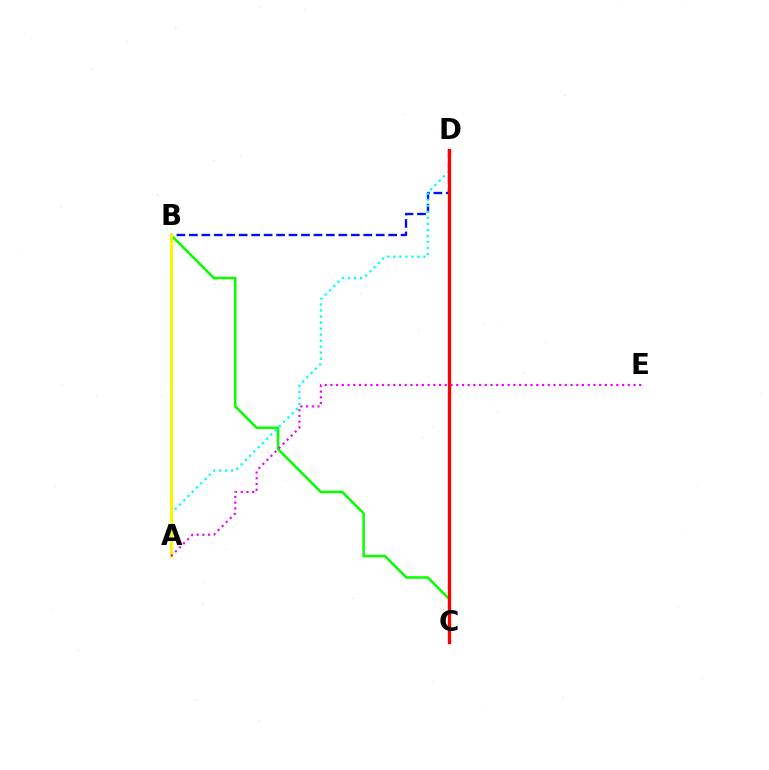{('B', 'C'): [{'color': '#08ff00', 'line_style': 'solid', 'thickness': 1.83}], ('B', 'D'): [{'color': '#0010ff', 'line_style': 'dashed', 'thickness': 1.69}], ('A', 'D'): [{'color': '#00fff6', 'line_style': 'dotted', 'thickness': 1.64}], ('A', 'B'): [{'color': '#fcf500', 'line_style': 'solid', 'thickness': 2.2}], ('A', 'E'): [{'color': '#ee00ff', 'line_style': 'dotted', 'thickness': 1.55}], ('C', 'D'): [{'color': '#ff0000', 'line_style': 'solid', 'thickness': 2.38}]}